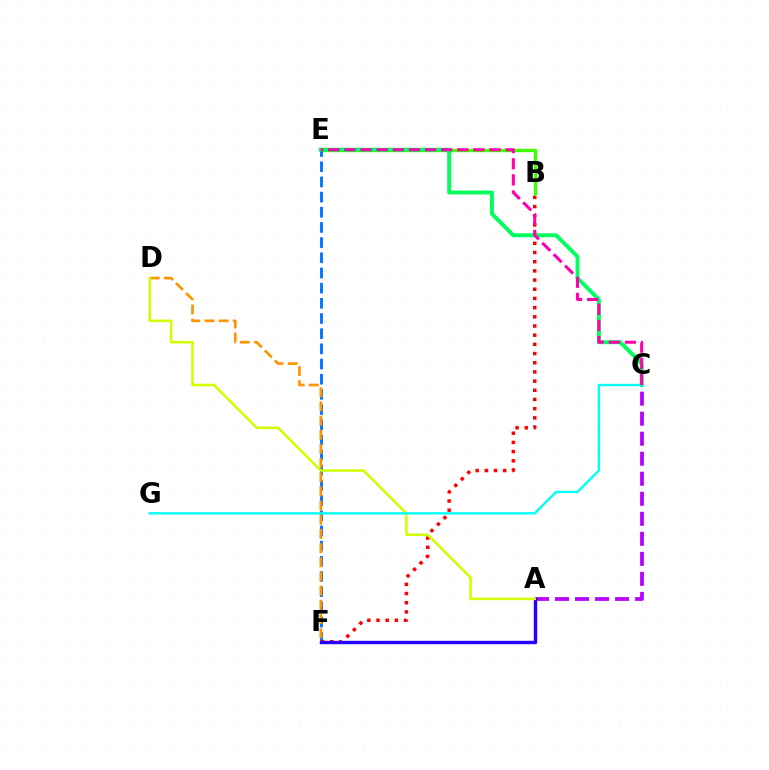{('B', 'E'): [{'color': '#3dff00', 'line_style': 'solid', 'thickness': 2.45}], ('E', 'F'): [{'color': '#0074ff', 'line_style': 'dashed', 'thickness': 2.06}], ('B', 'F'): [{'color': '#ff0000', 'line_style': 'dotted', 'thickness': 2.5}], ('A', 'C'): [{'color': '#b900ff', 'line_style': 'dashed', 'thickness': 2.72}], ('A', 'F'): [{'color': '#2500ff', 'line_style': 'solid', 'thickness': 2.45}], ('C', 'E'): [{'color': '#00ff5c', 'line_style': 'solid', 'thickness': 2.81}, {'color': '#ff00ac', 'line_style': 'dashed', 'thickness': 2.19}], ('D', 'F'): [{'color': '#ff9400', 'line_style': 'dashed', 'thickness': 1.93}], ('A', 'D'): [{'color': '#d1ff00', 'line_style': 'solid', 'thickness': 1.82}], ('C', 'G'): [{'color': '#00fff6', 'line_style': 'solid', 'thickness': 1.69}]}